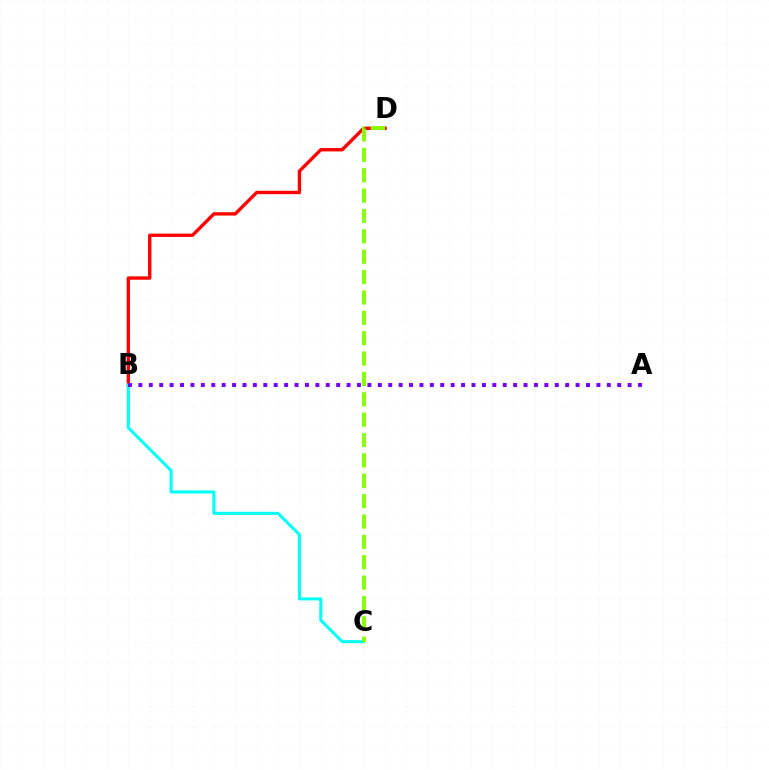{('B', 'D'): [{'color': '#ff0000', 'line_style': 'solid', 'thickness': 2.42}], ('B', 'C'): [{'color': '#00fff6', 'line_style': 'solid', 'thickness': 2.2}], ('A', 'B'): [{'color': '#7200ff', 'line_style': 'dotted', 'thickness': 2.83}], ('C', 'D'): [{'color': '#84ff00', 'line_style': 'dashed', 'thickness': 2.77}]}